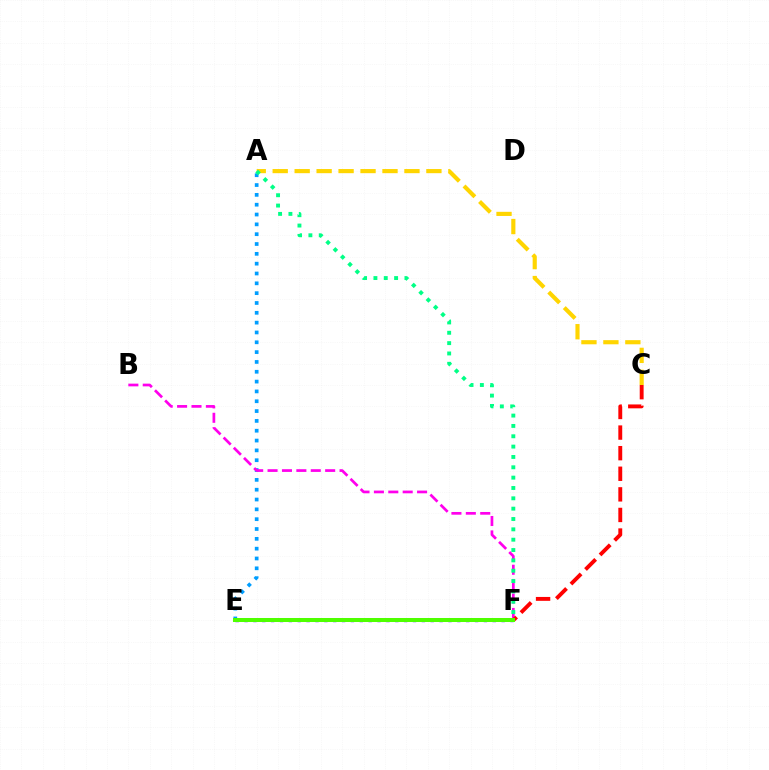{('A', 'C'): [{'color': '#ffd500', 'line_style': 'dashed', 'thickness': 2.98}], ('A', 'E'): [{'color': '#009eff', 'line_style': 'dotted', 'thickness': 2.67}], ('B', 'F'): [{'color': '#ff00ed', 'line_style': 'dashed', 'thickness': 1.96}], ('A', 'F'): [{'color': '#00ff86', 'line_style': 'dotted', 'thickness': 2.81}], ('E', 'F'): [{'color': '#3700ff', 'line_style': 'dotted', 'thickness': 2.41}, {'color': '#4fff00', 'line_style': 'solid', 'thickness': 2.89}], ('C', 'F'): [{'color': '#ff0000', 'line_style': 'dashed', 'thickness': 2.8}]}